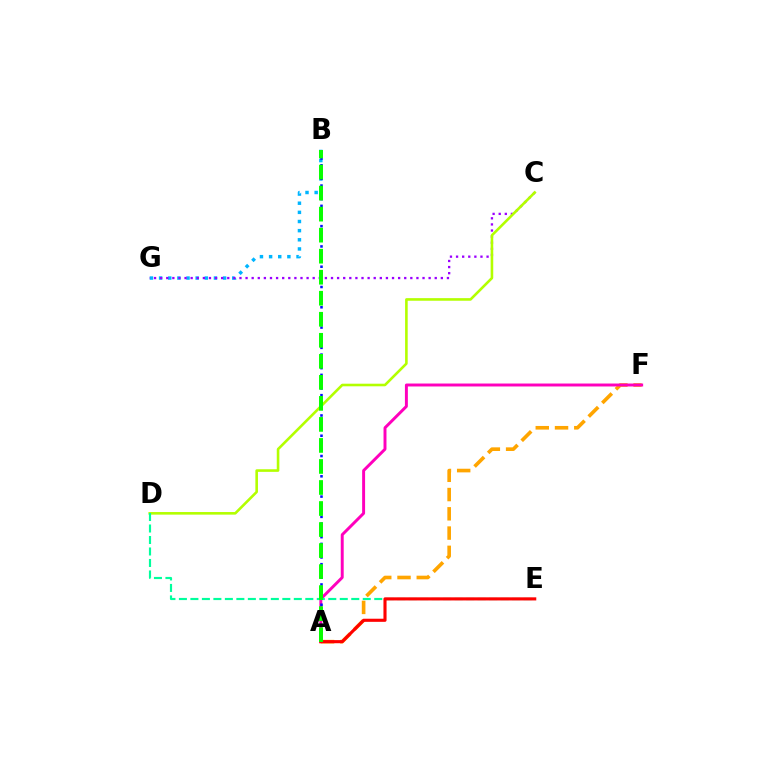{('B', 'G'): [{'color': '#00b5ff', 'line_style': 'dotted', 'thickness': 2.48}], ('A', 'F'): [{'color': '#ffa500', 'line_style': 'dashed', 'thickness': 2.62}, {'color': '#ff00bd', 'line_style': 'solid', 'thickness': 2.12}], ('C', 'G'): [{'color': '#9b00ff', 'line_style': 'dotted', 'thickness': 1.66}], ('C', 'D'): [{'color': '#b3ff00', 'line_style': 'solid', 'thickness': 1.87}], ('D', 'E'): [{'color': '#00ff9d', 'line_style': 'dashed', 'thickness': 1.56}], ('A', 'B'): [{'color': '#0010ff', 'line_style': 'dotted', 'thickness': 1.84}, {'color': '#08ff00', 'line_style': 'dashed', 'thickness': 2.86}], ('A', 'E'): [{'color': '#ff0000', 'line_style': 'solid', 'thickness': 2.24}]}